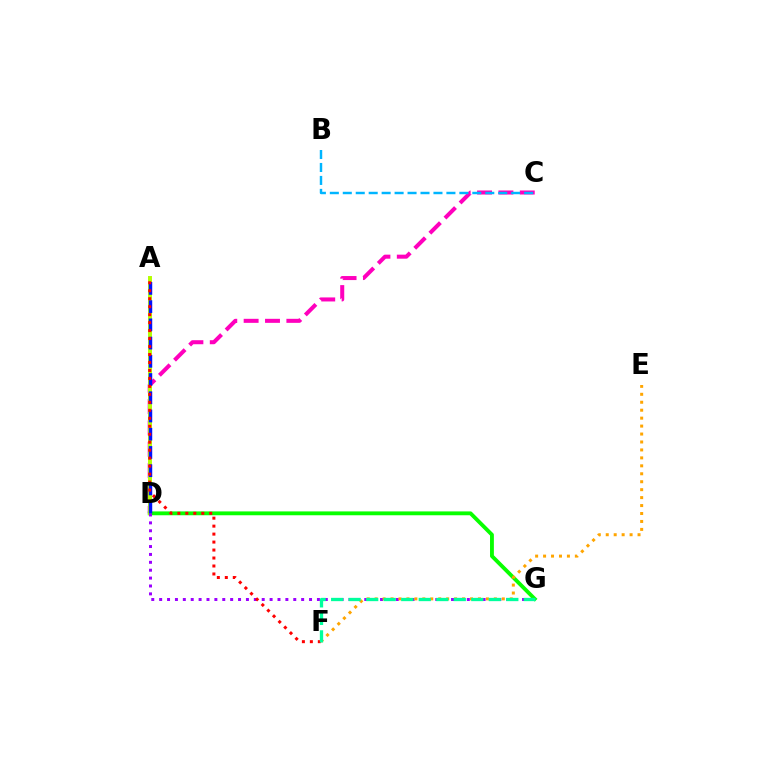{('C', 'D'): [{'color': '#ff00bd', 'line_style': 'dashed', 'thickness': 2.9}], ('D', 'G'): [{'color': '#08ff00', 'line_style': 'solid', 'thickness': 2.77}, {'color': '#9b00ff', 'line_style': 'dotted', 'thickness': 2.14}], ('A', 'D'): [{'color': '#b3ff00', 'line_style': 'solid', 'thickness': 2.84}, {'color': '#0010ff', 'line_style': 'dashed', 'thickness': 2.48}], ('B', 'C'): [{'color': '#00b5ff', 'line_style': 'dashed', 'thickness': 1.76}], ('E', 'F'): [{'color': '#ffa500', 'line_style': 'dotted', 'thickness': 2.16}], ('A', 'F'): [{'color': '#ff0000', 'line_style': 'dotted', 'thickness': 2.17}], ('F', 'G'): [{'color': '#00ff9d', 'line_style': 'dashed', 'thickness': 2.38}]}